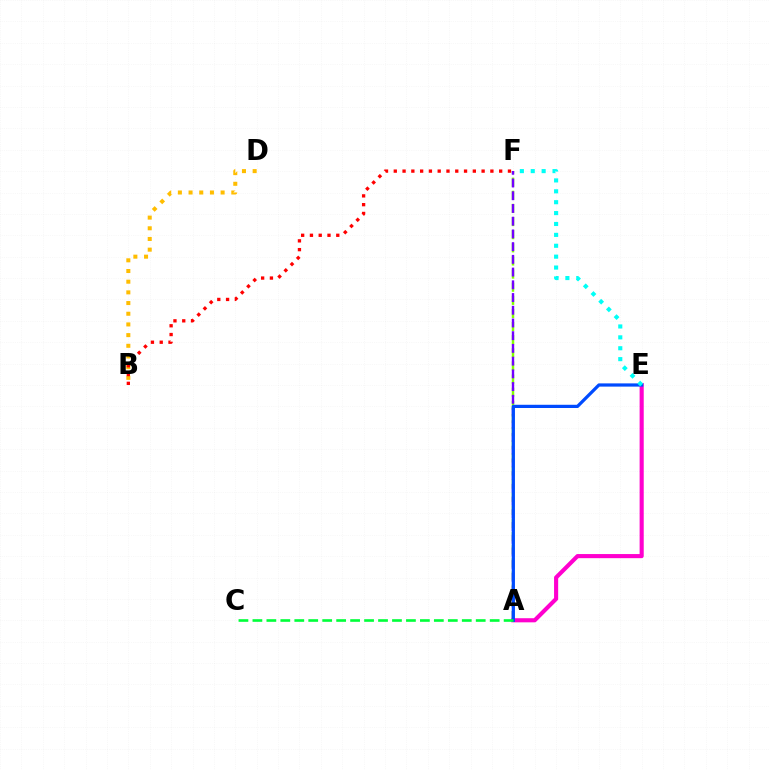{('A', 'F'): [{'color': '#84ff00', 'line_style': 'dashed', 'thickness': 1.78}, {'color': '#7200ff', 'line_style': 'dashed', 'thickness': 1.73}], ('B', 'D'): [{'color': '#ffbd00', 'line_style': 'dotted', 'thickness': 2.9}], ('A', 'E'): [{'color': '#ff00cf', 'line_style': 'solid', 'thickness': 2.96}, {'color': '#004bff', 'line_style': 'solid', 'thickness': 2.33}], ('B', 'F'): [{'color': '#ff0000', 'line_style': 'dotted', 'thickness': 2.39}], ('E', 'F'): [{'color': '#00fff6', 'line_style': 'dotted', 'thickness': 2.96}], ('A', 'C'): [{'color': '#00ff39', 'line_style': 'dashed', 'thickness': 1.9}]}